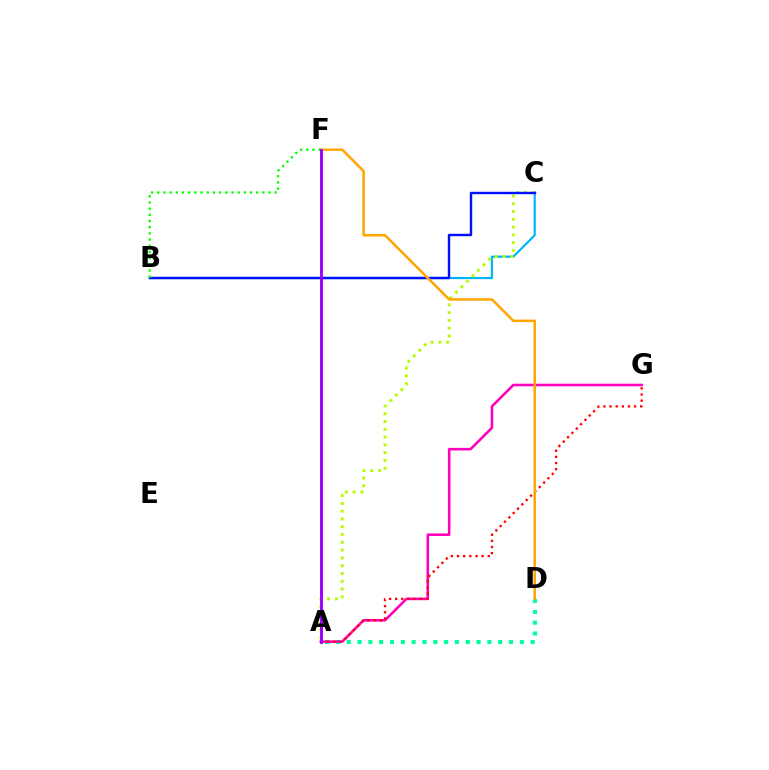{('A', 'D'): [{'color': '#00ff9d', 'line_style': 'dotted', 'thickness': 2.94}], ('A', 'G'): [{'color': '#ff00bd', 'line_style': 'solid', 'thickness': 1.86}, {'color': '#ff0000', 'line_style': 'dotted', 'thickness': 1.67}], ('B', 'C'): [{'color': '#00b5ff', 'line_style': 'solid', 'thickness': 1.56}, {'color': '#0010ff', 'line_style': 'solid', 'thickness': 1.74}], ('A', 'C'): [{'color': '#b3ff00', 'line_style': 'dotted', 'thickness': 2.12}], ('D', 'F'): [{'color': '#ffa500', 'line_style': 'solid', 'thickness': 1.81}], ('B', 'F'): [{'color': '#08ff00', 'line_style': 'dotted', 'thickness': 1.68}], ('A', 'F'): [{'color': '#9b00ff', 'line_style': 'solid', 'thickness': 2.09}]}